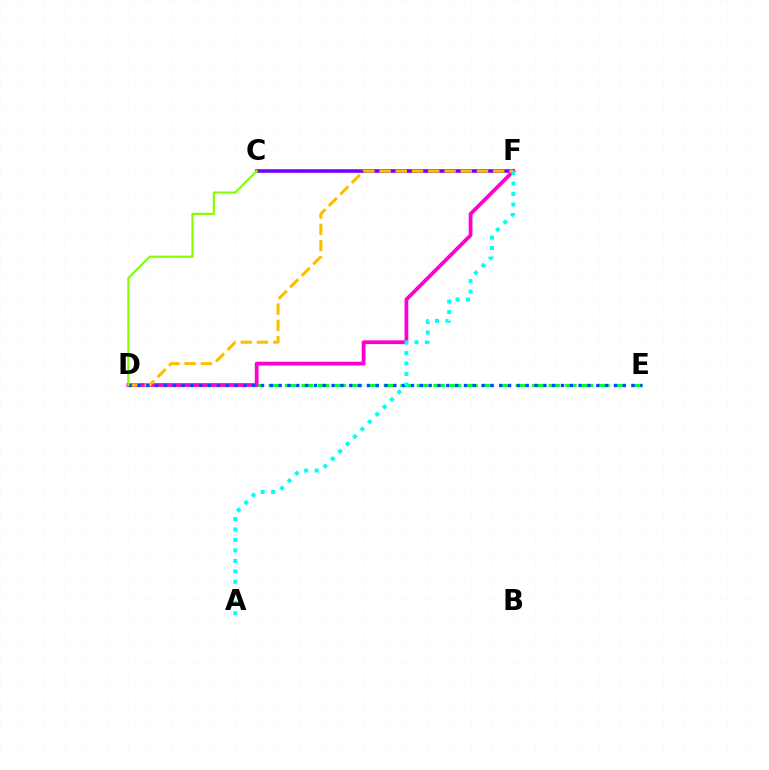{('C', 'F'): [{'color': '#ff0000', 'line_style': 'dotted', 'thickness': 1.52}, {'color': '#7200ff', 'line_style': 'solid', 'thickness': 2.56}], ('D', 'E'): [{'color': '#00ff39', 'line_style': 'dashed', 'thickness': 2.24}, {'color': '#004bff', 'line_style': 'dotted', 'thickness': 2.4}], ('D', 'F'): [{'color': '#ff00cf', 'line_style': 'solid', 'thickness': 2.71}, {'color': '#ffbd00', 'line_style': 'dashed', 'thickness': 2.21}], ('C', 'D'): [{'color': '#84ff00', 'line_style': 'solid', 'thickness': 1.55}], ('A', 'F'): [{'color': '#00fff6', 'line_style': 'dotted', 'thickness': 2.85}]}